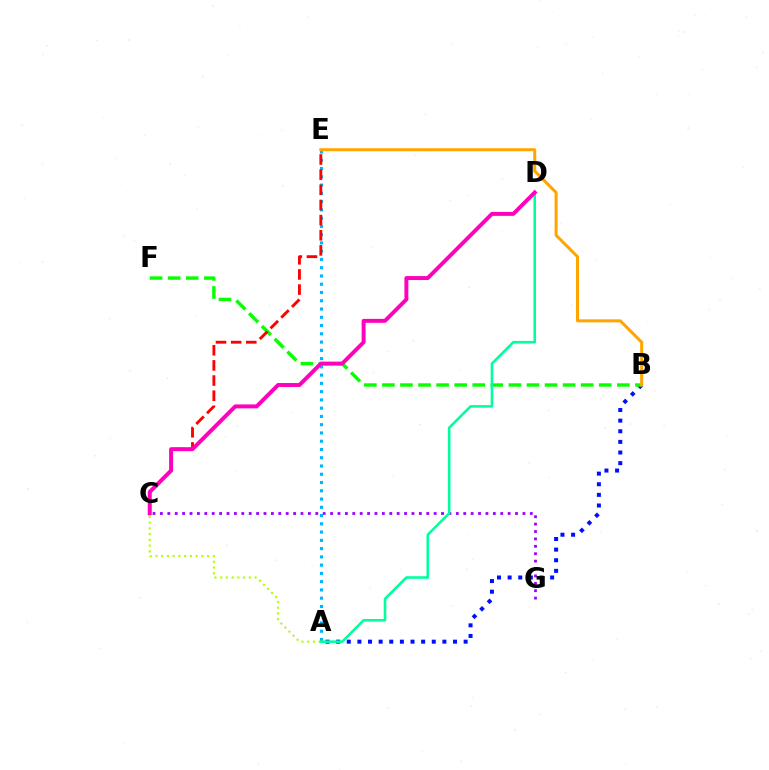{('C', 'G'): [{'color': '#9b00ff', 'line_style': 'dotted', 'thickness': 2.01}], ('A', 'E'): [{'color': '#00b5ff', 'line_style': 'dotted', 'thickness': 2.24}], ('A', 'B'): [{'color': '#0010ff', 'line_style': 'dotted', 'thickness': 2.89}], ('B', 'F'): [{'color': '#08ff00', 'line_style': 'dashed', 'thickness': 2.46}], ('C', 'E'): [{'color': '#ff0000', 'line_style': 'dashed', 'thickness': 2.06}], ('A', 'C'): [{'color': '#b3ff00', 'line_style': 'dotted', 'thickness': 1.56}], ('B', 'E'): [{'color': '#ffa500', 'line_style': 'solid', 'thickness': 2.18}], ('A', 'D'): [{'color': '#00ff9d', 'line_style': 'solid', 'thickness': 1.87}], ('C', 'D'): [{'color': '#ff00bd', 'line_style': 'solid', 'thickness': 2.84}]}